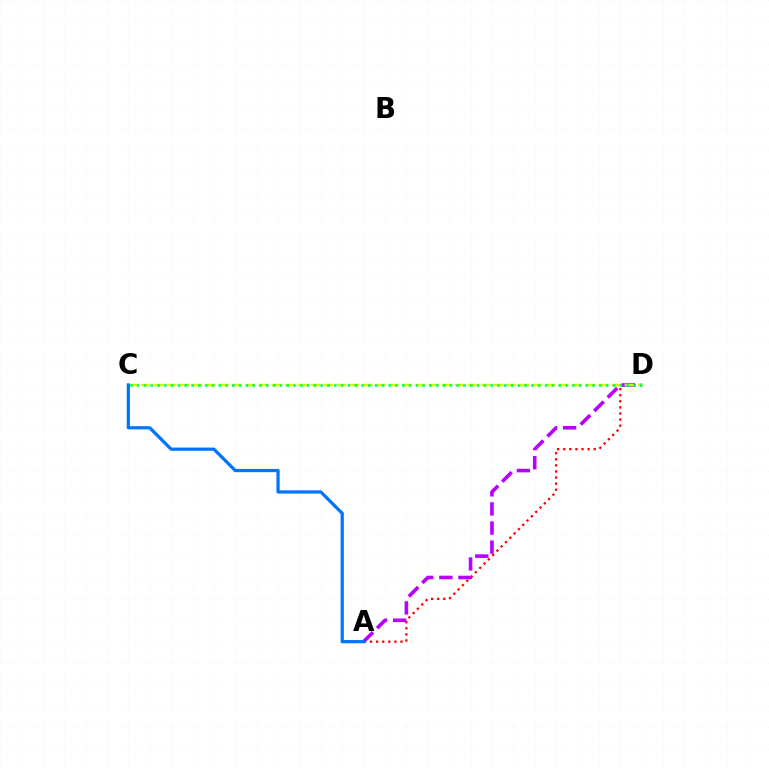{('A', 'D'): [{'color': '#ff0000', 'line_style': 'dotted', 'thickness': 1.65}, {'color': '#b900ff', 'line_style': 'dashed', 'thickness': 2.6}], ('C', 'D'): [{'color': '#d1ff00', 'line_style': 'dashed', 'thickness': 1.78}, {'color': '#00ff5c', 'line_style': 'dotted', 'thickness': 1.85}], ('A', 'C'): [{'color': '#0074ff', 'line_style': 'solid', 'thickness': 2.33}]}